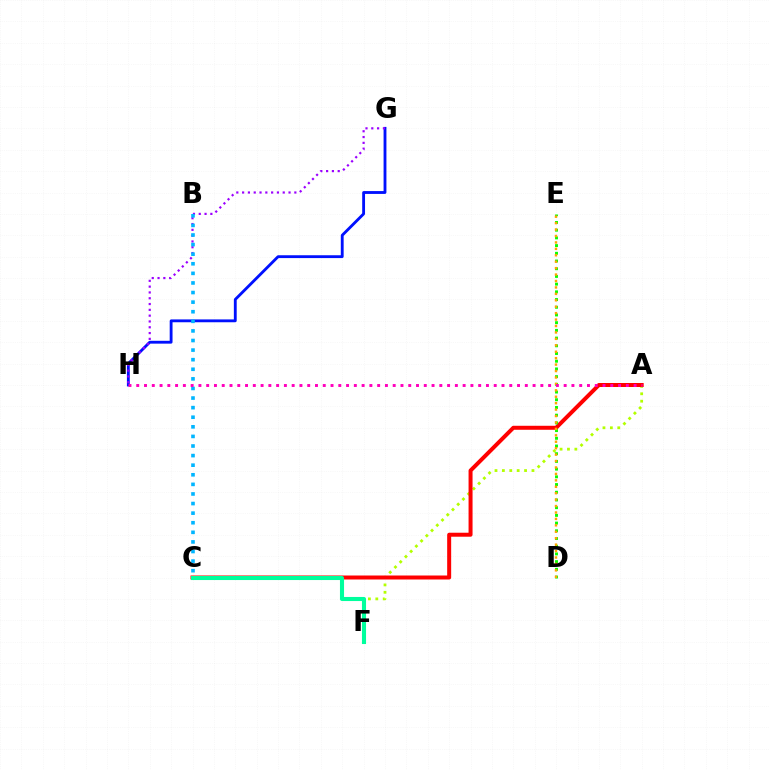{('A', 'F'): [{'color': '#b3ff00', 'line_style': 'dotted', 'thickness': 2.01}], ('A', 'C'): [{'color': '#ff0000', 'line_style': 'solid', 'thickness': 2.87}], ('C', 'F'): [{'color': '#00ff9d', 'line_style': 'solid', 'thickness': 2.94}], ('G', 'H'): [{'color': '#0010ff', 'line_style': 'solid', 'thickness': 2.05}, {'color': '#9b00ff', 'line_style': 'dotted', 'thickness': 1.58}], ('D', 'E'): [{'color': '#08ff00', 'line_style': 'dotted', 'thickness': 2.09}, {'color': '#ffa500', 'line_style': 'dotted', 'thickness': 1.75}], ('B', 'C'): [{'color': '#00b5ff', 'line_style': 'dotted', 'thickness': 2.61}], ('A', 'H'): [{'color': '#ff00bd', 'line_style': 'dotted', 'thickness': 2.11}]}